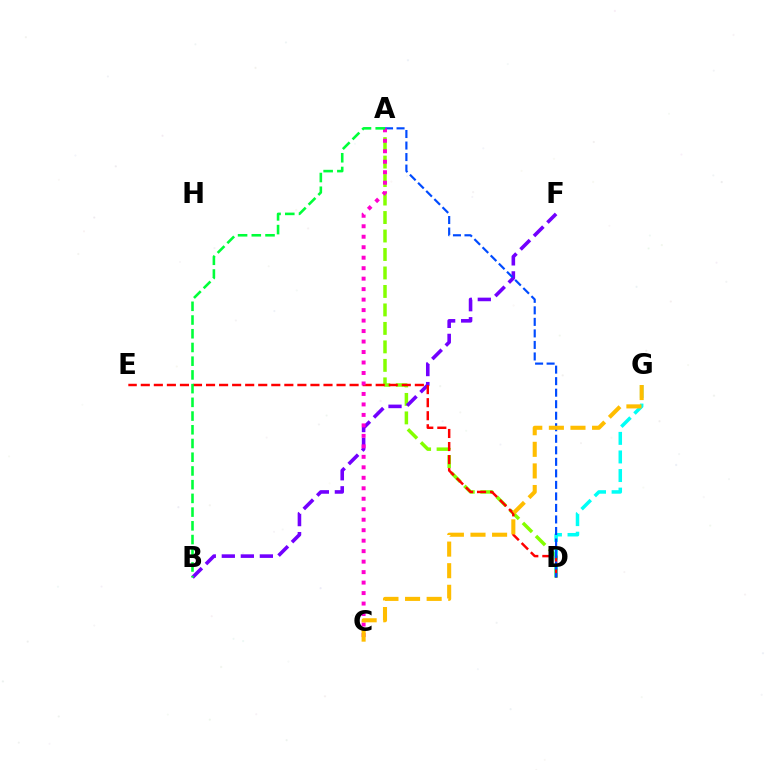{('A', 'D'): [{'color': '#84ff00', 'line_style': 'dashed', 'thickness': 2.51}, {'color': '#004bff', 'line_style': 'dashed', 'thickness': 1.57}], ('D', 'G'): [{'color': '#00fff6', 'line_style': 'dashed', 'thickness': 2.52}], ('B', 'F'): [{'color': '#7200ff', 'line_style': 'dashed', 'thickness': 2.58}], ('D', 'E'): [{'color': '#ff0000', 'line_style': 'dashed', 'thickness': 1.77}], ('A', 'C'): [{'color': '#ff00cf', 'line_style': 'dotted', 'thickness': 2.85}], ('C', 'G'): [{'color': '#ffbd00', 'line_style': 'dashed', 'thickness': 2.93}], ('A', 'B'): [{'color': '#00ff39', 'line_style': 'dashed', 'thickness': 1.86}]}